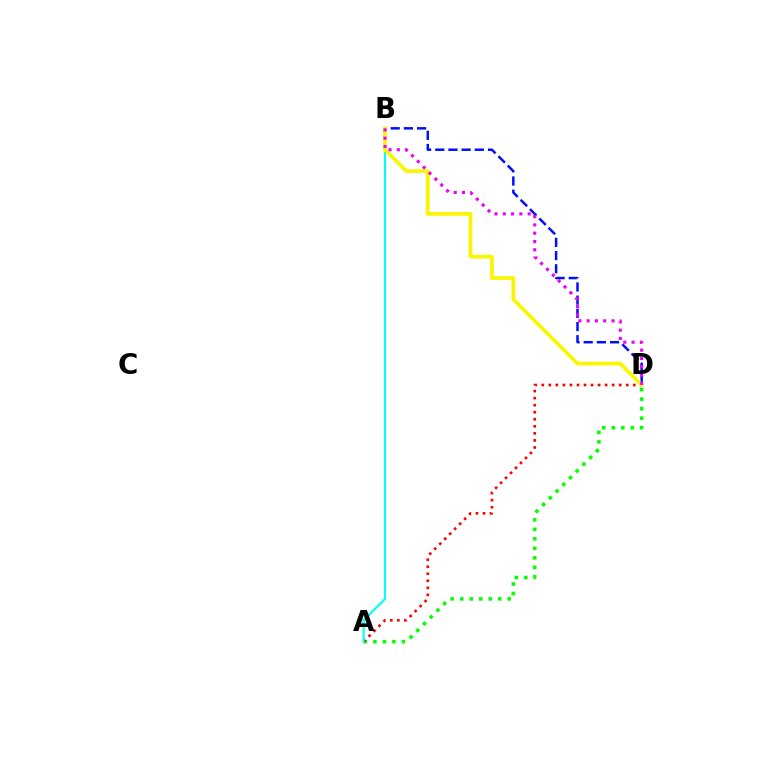{('A', 'D'): [{'color': '#08ff00', 'line_style': 'dotted', 'thickness': 2.58}, {'color': '#ff0000', 'line_style': 'dotted', 'thickness': 1.91}], ('A', 'B'): [{'color': '#00fff6', 'line_style': 'solid', 'thickness': 1.52}], ('B', 'D'): [{'color': '#0010ff', 'line_style': 'dashed', 'thickness': 1.79}, {'color': '#fcf500', 'line_style': 'solid', 'thickness': 2.66}, {'color': '#ee00ff', 'line_style': 'dotted', 'thickness': 2.25}]}